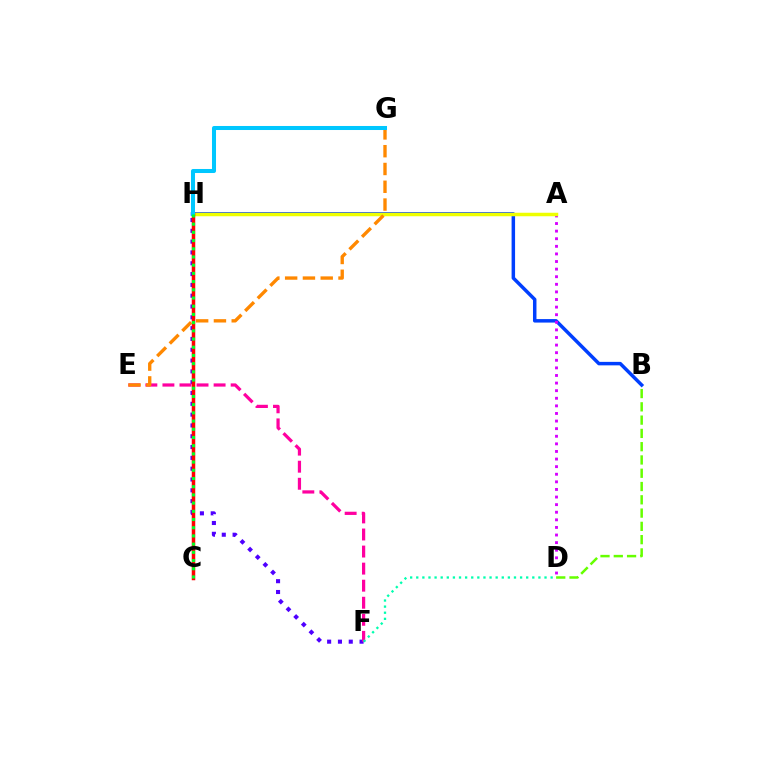{('B', 'H'): [{'color': '#003fff', 'line_style': 'solid', 'thickness': 2.51}], ('A', 'D'): [{'color': '#d600ff', 'line_style': 'dotted', 'thickness': 2.06}], ('A', 'H'): [{'color': '#eeff00', 'line_style': 'solid', 'thickness': 2.52}], ('B', 'D'): [{'color': '#66ff00', 'line_style': 'dashed', 'thickness': 1.8}], ('F', 'H'): [{'color': '#4f00ff', 'line_style': 'dotted', 'thickness': 2.94}], ('E', 'F'): [{'color': '#ff00a0', 'line_style': 'dashed', 'thickness': 2.32}], ('C', 'H'): [{'color': '#ff0000', 'line_style': 'solid', 'thickness': 2.52}, {'color': '#00ff27', 'line_style': 'dotted', 'thickness': 2.23}], ('E', 'G'): [{'color': '#ff8800', 'line_style': 'dashed', 'thickness': 2.42}], ('D', 'F'): [{'color': '#00ffaf', 'line_style': 'dotted', 'thickness': 1.66}], ('G', 'H'): [{'color': '#00c7ff', 'line_style': 'solid', 'thickness': 2.9}]}